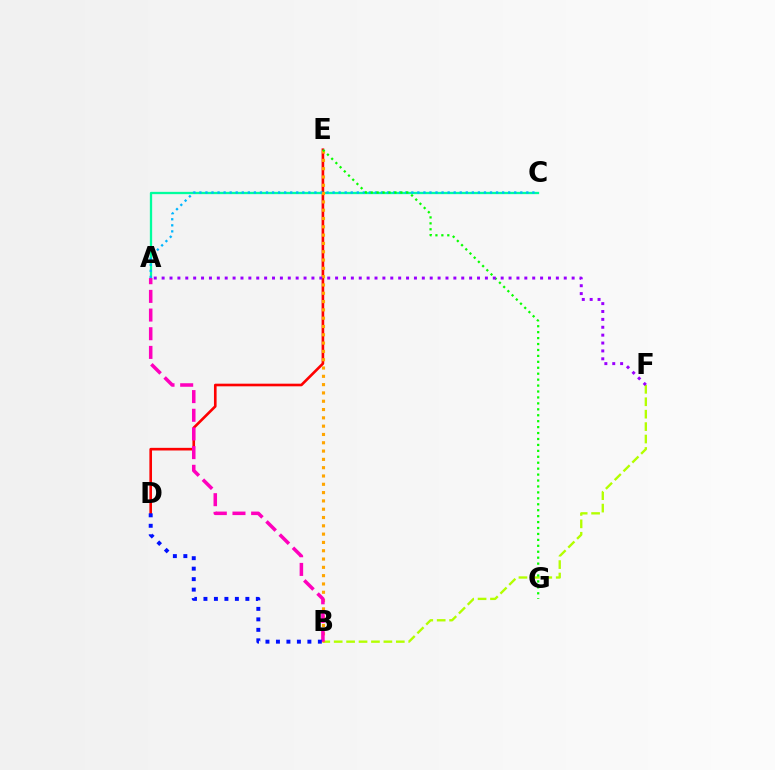{('D', 'E'): [{'color': '#ff0000', 'line_style': 'solid', 'thickness': 1.9}], ('B', 'F'): [{'color': '#b3ff00', 'line_style': 'dashed', 'thickness': 1.69}], ('A', 'C'): [{'color': '#00ff9d', 'line_style': 'solid', 'thickness': 1.65}, {'color': '#00b5ff', 'line_style': 'dotted', 'thickness': 1.64}], ('B', 'E'): [{'color': '#ffa500', 'line_style': 'dotted', 'thickness': 2.26}], ('E', 'G'): [{'color': '#08ff00', 'line_style': 'dotted', 'thickness': 1.61}], ('A', 'B'): [{'color': '#ff00bd', 'line_style': 'dashed', 'thickness': 2.54}], ('A', 'F'): [{'color': '#9b00ff', 'line_style': 'dotted', 'thickness': 2.14}], ('B', 'D'): [{'color': '#0010ff', 'line_style': 'dotted', 'thickness': 2.85}]}